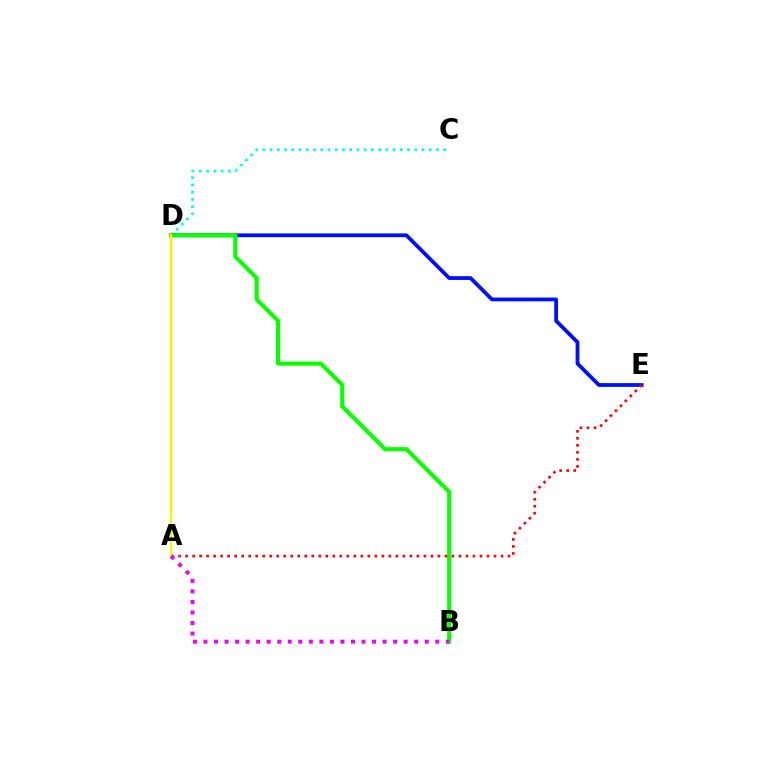{('C', 'D'): [{'color': '#00fff6', 'line_style': 'dotted', 'thickness': 1.97}], ('D', 'E'): [{'color': '#0010ff', 'line_style': 'solid', 'thickness': 2.73}], ('B', 'D'): [{'color': '#08ff00', 'line_style': 'solid', 'thickness': 2.94}], ('A', 'E'): [{'color': '#ff0000', 'line_style': 'dotted', 'thickness': 1.9}], ('A', 'D'): [{'color': '#fcf500', 'line_style': 'solid', 'thickness': 1.72}], ('A', 'B'): [{'color': '#ee00ff', 'line_style': 'dotted', 'thickness': 2.86}]}